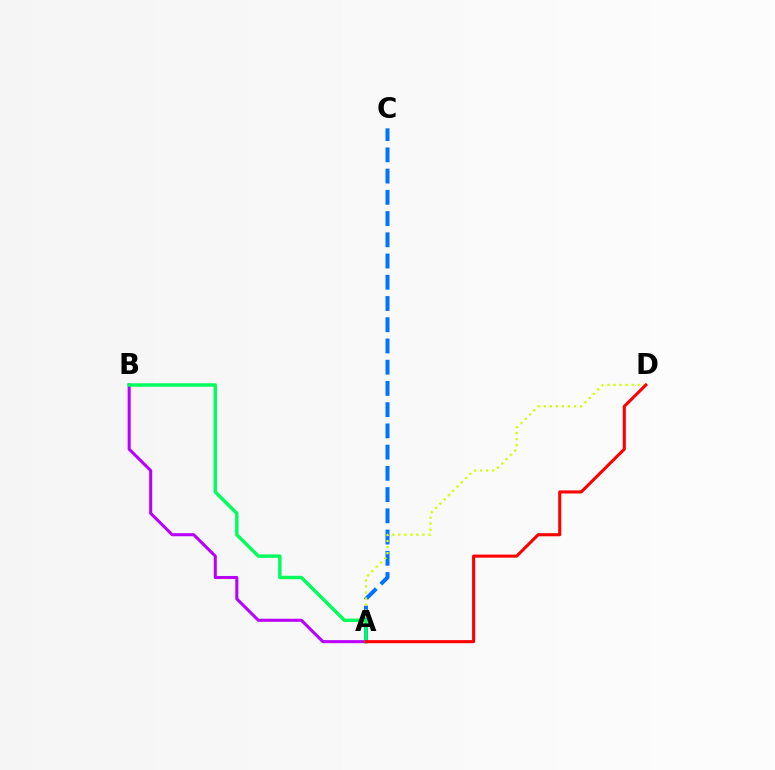{('A', 'C'): [{'color': '#0074ff', 'line_style': 'dashed', 'thickness': 2.88}], ('A', 'D'): [{'color': '#d1ff00', 'line_style': 'dotted', 'thickness': 1.64}, {'color': '#ff0000', 'line_style': 'solid', 'thickness': 2.22}], ('A', 'B'): [{'color': '#b900ff', 'line_style': 'solid', 'thickness': 2.2}, {'color': '#00ff5c', 'line_style': 'solid', 'thickness': 2.48}]}